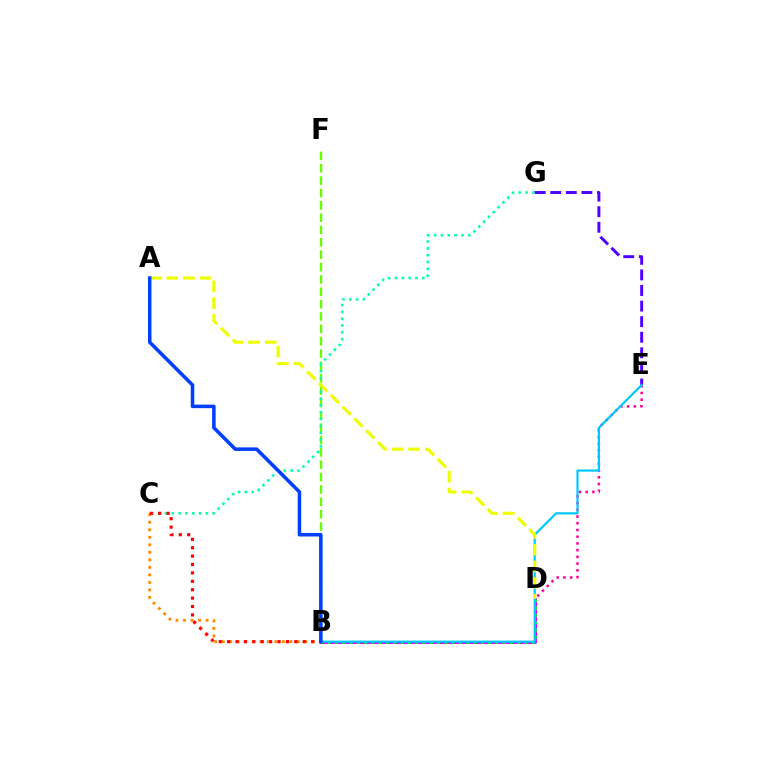{('B', 'F'): [{'color': '#66ff00', 'line_style': 'dashed', 'thickness': 1.68}], ('B', 'D'): [{'color': '#d600ff', 'line_style': 'solid', 'thickness': 2.14}, {'color': '#00ff27', 'line_style': 'dotted', 'thickness': 1.98}], ('B', 'C'): [{'color': '#ff8800', 'line_style': 'dotted', 'thickness': 2.04}, {'color': '#ff0000', 'line_style': 'dotted', 'thickness': 2.28}], ('D', 'E'): [{'color': '#ff00a0', 'line_style': 'dotted', 'thickness': 1.83}], ('C', 'G'): [{'color': '#00ffaf', 'line_style': 'dotted', 'thickness': 1.85}], ('E', 'G'): [{'color': '#4f00ff', 'line_style': 'dashed', 'thickness': 2.12}], ('B', 'E'): [{'color': '#00c7ff', 'line_style': 'solid', 'thickness': 1.58}], ('A', 'D'): [{'color': '#eeff00', 'line_style': 'dashed', 'thickness': 2.27}], ('A', 'B'): [{'color': '#003fff', 'line_style': 'solid', 'thickness': 2.55}]}